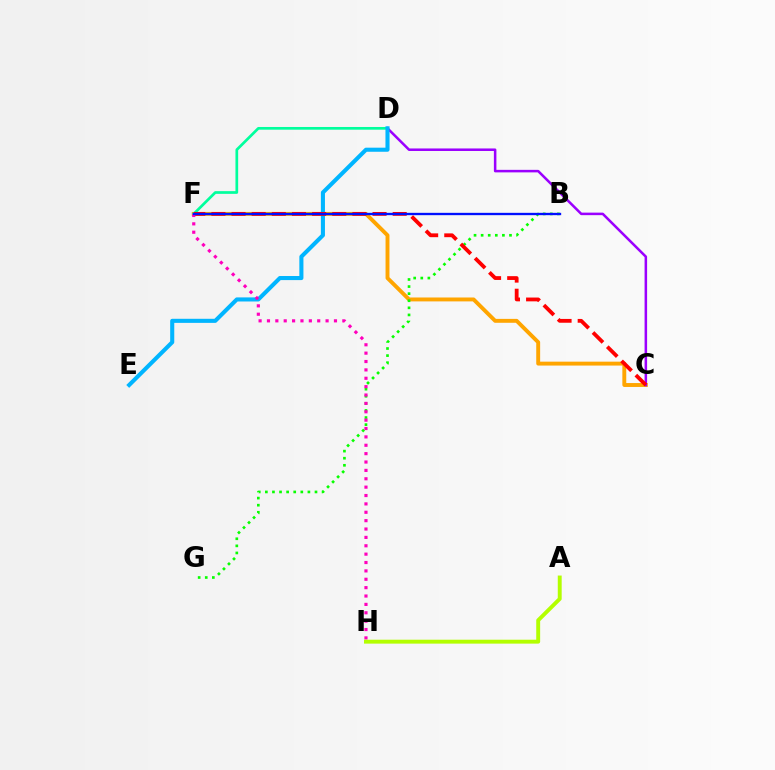{('C', 'F'): [{'color': '#ffa500', 'line_style': 'solid', 'thickness': 2.81}, {'color': '#ff0000', 'line_style': 'dashed', 'thickness': 2.74}], ('C', 'D'): [{'color': '#9b00ff', 'line_style': 'solid', 'thickness': 1.82}], ('D', 'F'): [{'color': '#00ff9d', 'line_style': 'solid', 'thickness': 1.95}], ('D', 'E'): [{'color': '#00b5ff', 'line_style': 'solid', 'thickness': 2.94}], ('B', 'G'): [{'color': '#08ff00', 'line_style': 'dotted', 'thickness': 1.93}], ('F', 'H'): [{'color': '#ff00bd', 'line_style': 'dotted', 'thickness': 2.28}], ('A', 'H'): [{'color': '#b3ff00', 'line_style': 'solid', 'thickness': 2.81}], ('B', 'F'): [{'color': '#0010ff', 'line_style': 'solid', 'thickness': 1.68}]}